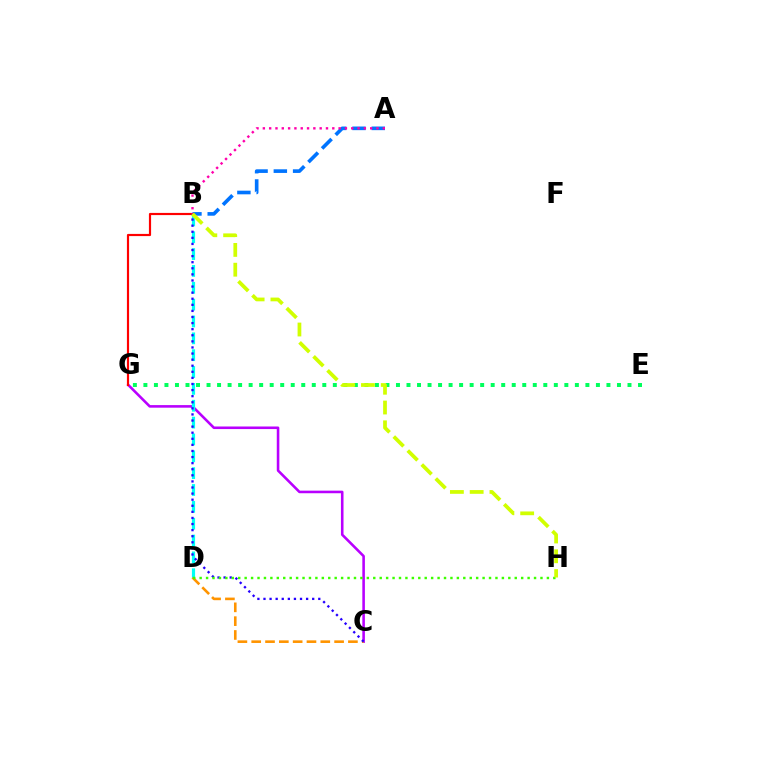{('C', 'G'): [{'color': '#b900ff', 'line_style': 'solid', 'thickness': 1.86}], ('A', 'B'): [{'color': '#0074ff', 'line_style': 'dashed', 'thickness': 2.62}, {'color': '#ff00ac', 'line_style': 'dotted', 'thickness': 1.72}], ('B', 'G'): [{'color': '#ff0000', 'line_style': 'solid', 'thickness': 1.57}], ('B', 'D'): [{'color': '#00fff6', 'line_style': 'dashed', 'thickness': 2.29}], ('E', 'G'): [{'color': '#00ff5c', 'line_style': 'dotted', 'thickness': 2.86}], ('C', 'D'): [{'color': '#ff9400', 'line_style': 'dashed', 'thickness': 1.88}], ('B', 'C'): [{'color': '#2500ff', 'line_style': 'dotted', 'thickness': 1.65}], ('D', 'H'): [{'color': '#3dff00', 'line_style': 'dotted', 'thickness': 1.75}], ('B', 'H'): [{'color': '#d1ff00', 'line_style': 'dashed', 'thickness': 2.69}]}